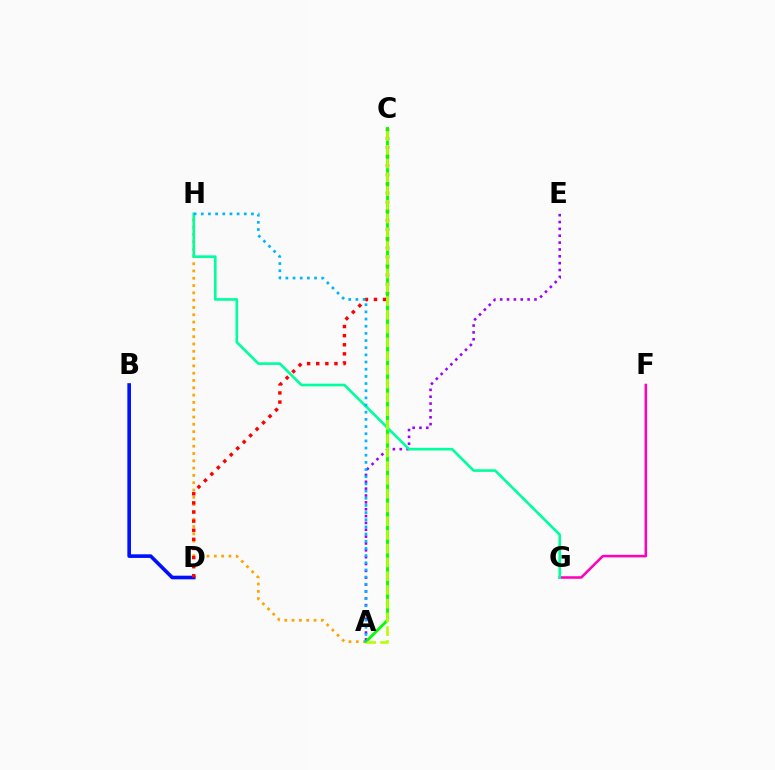{('B', 'D'): [{'color': '#0010ff', 'line_style': 'solid', 'thickness': 2.61}], ('A', 'H'): [{'color': '#ffa500', 'line_style': 'dotted', 'thickness': 1.98}, {'color': '#00b5ff', 'line_style': 'dotted', 'thickness': 1.95}], ('F', 'G'): [{'color': '#ff00bd', 'line_style': 'solid', 'thickness': 1.83}], ('A', 'E'): [{'color': '#9b00ff', 'line_style': 'dotted', 'thickness': 1.86}], ('C', 'D'): [{'color': '#ff0000', 'line_style': 'dotted', 'thickness': 2.48}], ('A', 'C'): [{'color': '#08ff00', 'line_style': 'solid', 'thickness': 2.09}, {'color': '#b3ff00', 'line_style': 'dashed', 'thickness': 1.87}], ('G', 'H'): [{'color': '#00ff9d', 'line_style': 'solid', 'thickness': 1.9}]}